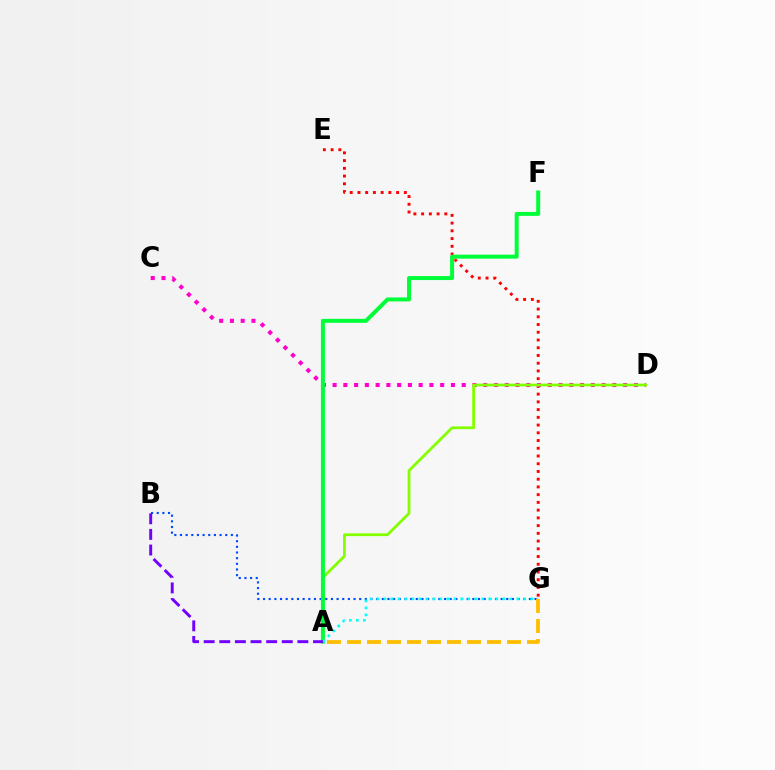{('E', 'G'): [{'color': '#ff0000', 'line_style': 'dotted', 'thickness': 2.1}], ('C', 'D'): [{'color': '#ff00cf', 'line_style': 'dotted', 'thickness': 2.92}], ('A', 'D'): [{'color': '#84ff00', 'line_style': 'solid', 'thickness': 2.0}], ('B', 'G'): [{'color': '#004bff', 'line_style': 'dotted', 'thickness': 1.54}], ('A', 'F'): [{'color': '#00ff39', 'line_style': 'solid', 'thickness': 2.87}], ('A', 'G'): [{'color': '#00fff6', 'line_style': 'dotted', 'thickness': 1.9}, {'color': '#ffbd00', 'line_style': 'dashed', 'thickness': 2.72}], ('A', 'B'): [{'color': '#7200ff', 'line_style': 'dashed', 'thickness': 2.12}]}